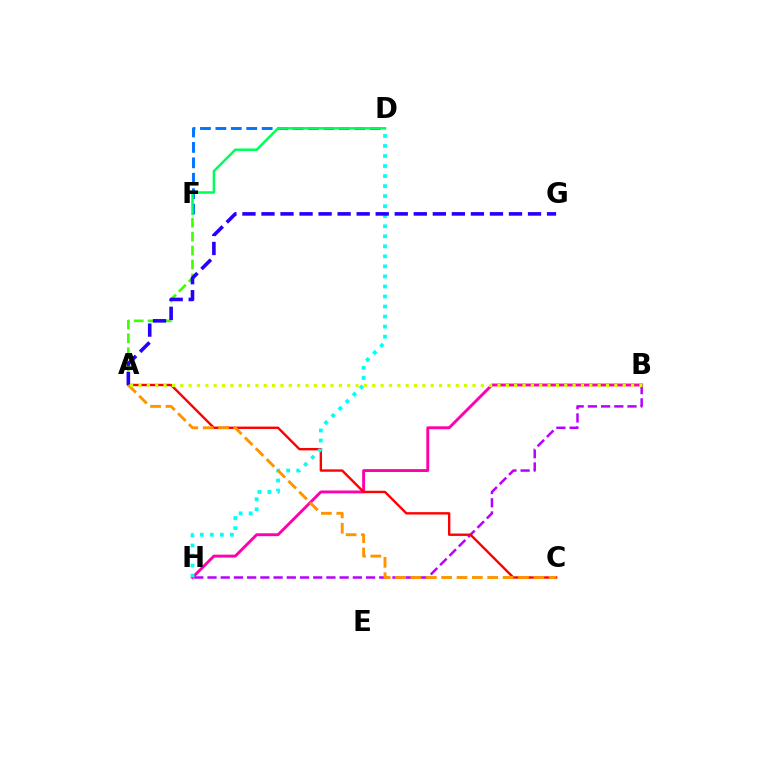{('D', 'F'): [{'color': '#0074ff', 'line_style': 'dashed', 'thickness': 2.1}, {'color': '#00ff5c', 'line_style': 'solid', 'thickness': 1.81}], ('B', 'H'): [{'color': '#b900ff', 'line_style': 'dashed', 'thickness': 1.79}, {'color': '#ff00ac', 'line_style': 'solid', 'thickness': 2.08}], ('A', 'C'): [{'color': '#ff0000', 'line_style': 'solid', 'thickness': 1.72}, {'color': '#ff9400', 'line_style': 'dashed', 'thickness': 2.09}], ('A', 'F'): [{'color': '#3dff00', 'line_style': 'dashed', 'thickness': 1.89}], ('D', 'H'): [{'color': '#00fff6', 'line_style': 'dotted', 'thickness': 2.73}], ('A', 'G'): [{'color': '#2500ff', 'line_style': 'dashed', 'thickness': 2.59}], ('A', 'B'): [{'color': '#d1ff00', 'line_style': 'dotted', 'thickness': 2.27}]}